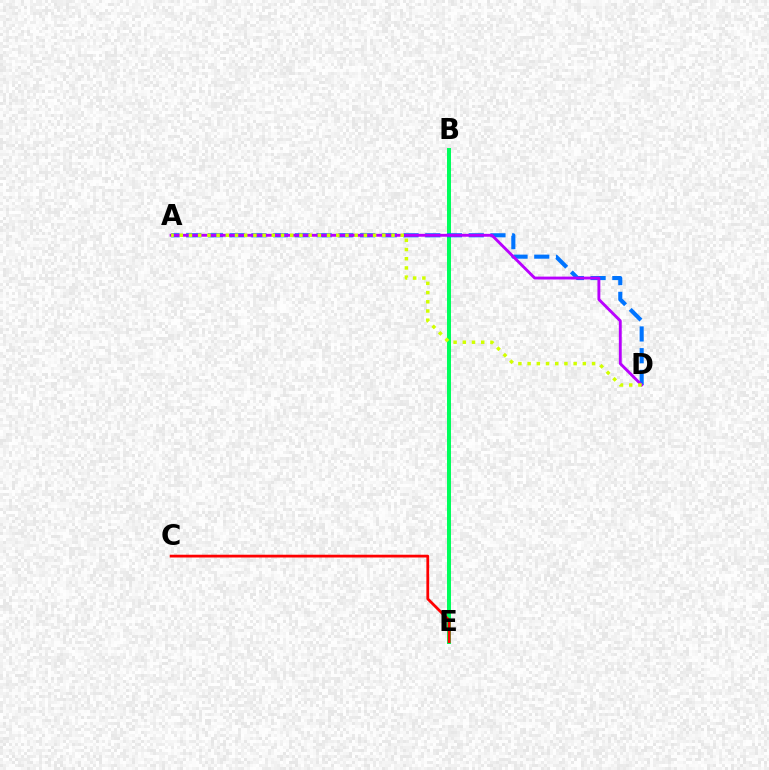{('B', 'E'): [{'color': '#00ff5c', 'line_style': 'solid', 'thickness': 2.87}], ('A', 'D'): [{'color': '#0074ff', 'line_style': 'dashed', 'thickness': 2.95}, {'color': '#b900ff', 'line_style': 'solid', 'thickness': 2.08}, {'color': '#d1ff00', 'line_style': 'dotted', 'thickness': 2.5}], ('C', 'E'): [{'color': '#ff0000', 'line_style': 'solid', 'thickness': 1.99}]}